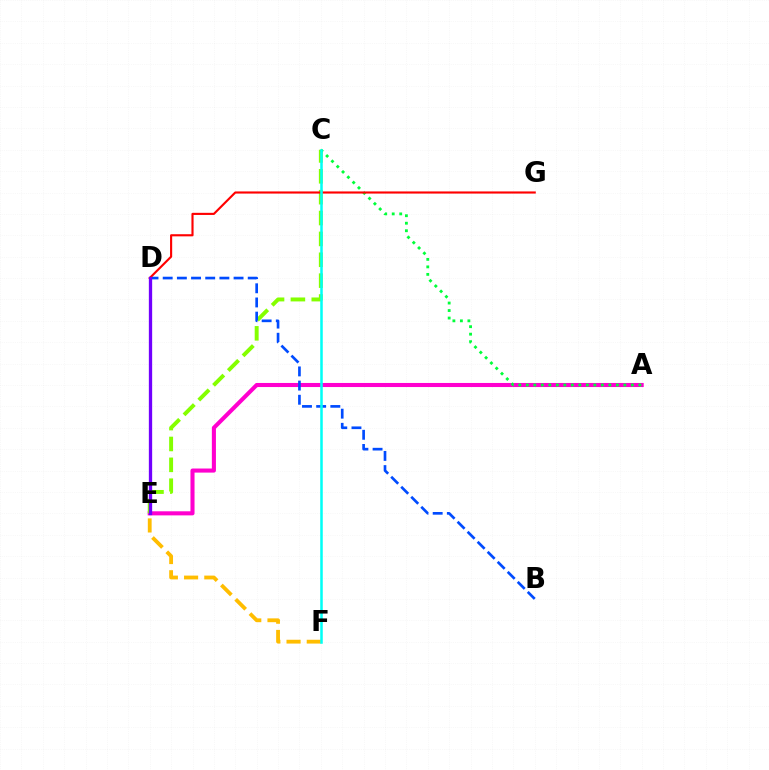{('A', 'E'): [{'color': '#ff00cf', 'line_style': 'solid', 'thickness': 2.94}], ('E', 'F'): [{'color': '#ffbd00', 'line_style': 'dashed', 'thickness': 2.75}], ('C', 'E'): [{'color': '#84ff00', 'line_style': 'dashed', 'thickness': 2.83}], ('A', 'C'): [{'color': '#00ff39', 'line_style': 'dotted', 'thickness': 2.04}], ('B', 'D'): [{'color': '#004bff', 'line_style': 'dashed', 'thickness': 1.93}], ('D', 'G'): [{'color': '#ff0000', 'line_style': 'solid', 'thickness': 1.53}], ('C', 'F'): [{'color': '#00fff6', 'line_style': 'solid', 'thickness': 1.82}], ('D', 'E'): [{'color': '#7200ff', 'line_style': 'solid', 'thickness': 2.38}]}